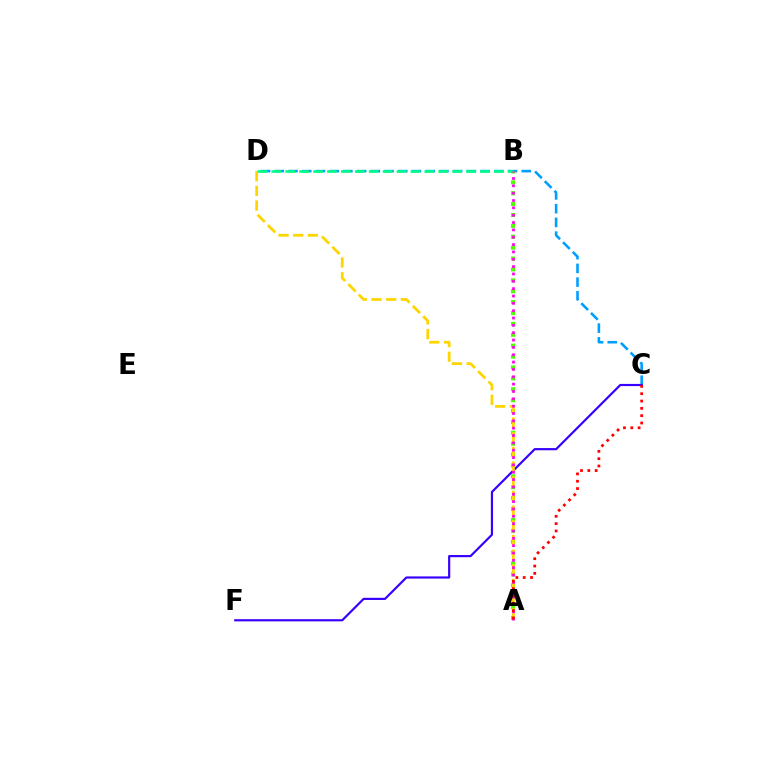{('C', 'D'): [{'color': '#009eff', 'line_style': 'dashed', 'thickness': 1.86}], ('A', 'B'): [{'color': '#4fff00', 'line_style': 'dotted', 'thickness': 2.96}, {'color': '#ff00ed', 'line_style': 'dotted', 'thickness': 2.0}], ('C', 'F'): [{'color': '#3700ff', 'line_style': 'solid', 'thickness': 1.57}], ('A', 'D'): [{'color': '#ffd500', 'line_style': 'dashed', 'thickness': 1.99}], ('B', 'D'): [{'color': '#00ff86', 'line_style': 'dashed', 'thickness': 1.89}], ('A', 'C'): [{'color': '#ff0000', 'line_style': 'dotted', 'thickness': 1.99}]}